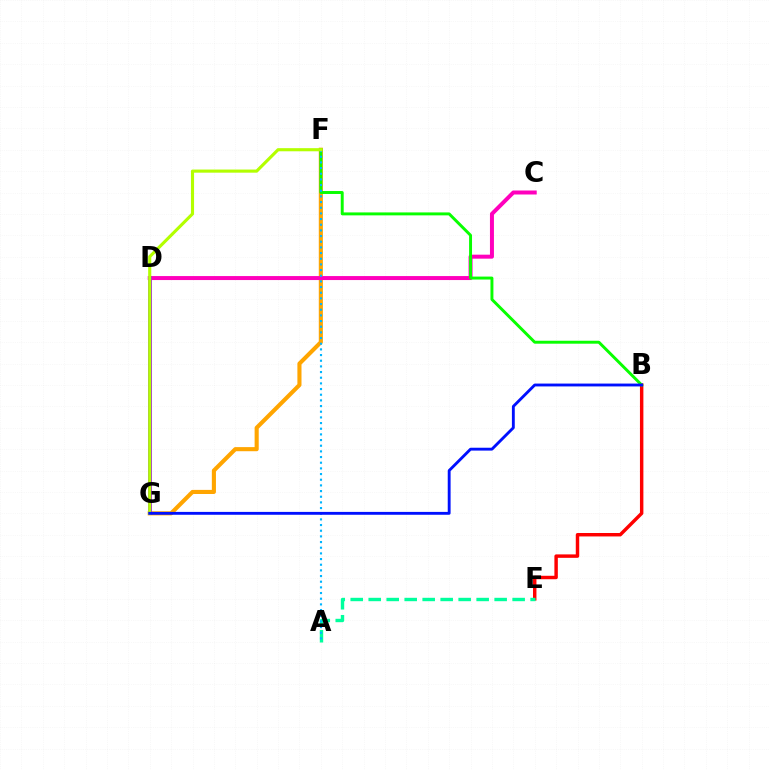{('F', 'G'): [{'color': '#ffa500', 'line_style': 'solid', 'thickness': 2.96}, {'color': '#b3ff00', 'line_style': 'solid', 'thickness': 2.25}], ('C', 'D'): [{'color': '#ff00bd', 'line_style': 'solid', 'thickness': 2.87}], ('B', 'E'): [{'color': '#ff0000', 'line_style': 'solid', 'thickness': 2.48}], ('B', 'F'): [{'color': '#08ff00', 'line_style': 'solid', 'thickness': 2.12}], ('D', 'G'): [{'color': '#9b00ff', 'line_style': 'solid', 'thickness': 2.75}], ('A', 'E'): [{'color': '#00ff9d', 'line_style': 'dashed', 'thickness': 2.44}], ('A', 'F'): [{'color': '#00b5ff', 'line_style': 'dotted', 'thickness': 1.54}], ('B', 'G'): [{'color': '#0010ff', 'line_style': 'solid', 'thickness': 2.06}]}